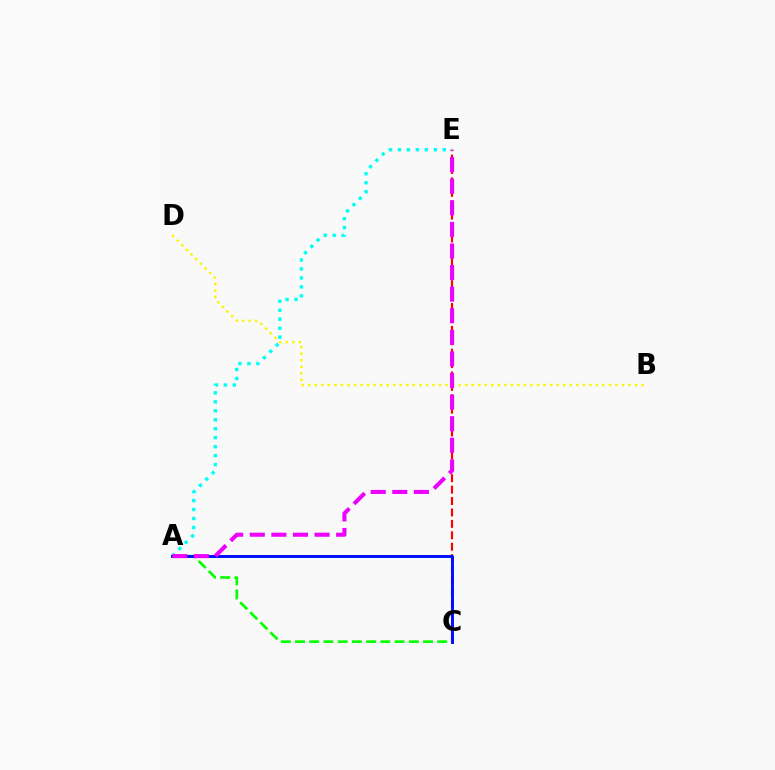{('C', 'E'): [{'color': '#ff0000', 'line_style': 'dashed', 'thickness': 1.55}], ('A', 'E'): [{'color': '#00fff6', 'line_style': 'dotted', 'thickness': 2.44}, {'color': '#ee00ff', 'line_style': 'dashed', 'thickness': 2.93}], ('A', 'C'): [{'color': '#08ff00', 'line_style': 'dashed', 'thickness': 1.93}, {'color': '#0010ff', 'line_style': 'solid', 'thickness': 2.12}], ('B', 'D'): [{'color': '#fcf500', 'line_style': 'dotted', 'thickness': 1.78}]}